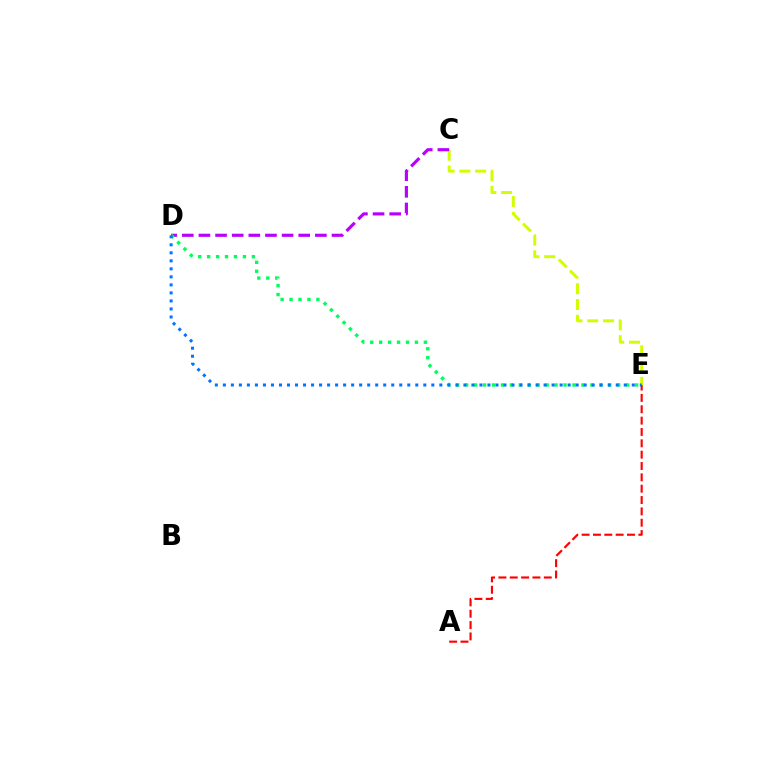{('C', 'E'): [{'color': '#d1ff00', 'line_style': 'dashed', 'thickness': 2.14}], ('A', 'E'): [{'color': '#ff0000', 'line_style': 'dashed', 'thickness': 1.54}], ('C', 'D'): [{'color': '#b900ff', 'line_style': 'dashed', 'thickness': 2.26}], ('D', 'E'): [{'color': '#00ff5c', 'line_style': 'dotted', 'thickness': 2.43}, {'color': '#0074ff', 'line_style': 'dotted', 'thickness': 2.18}]}